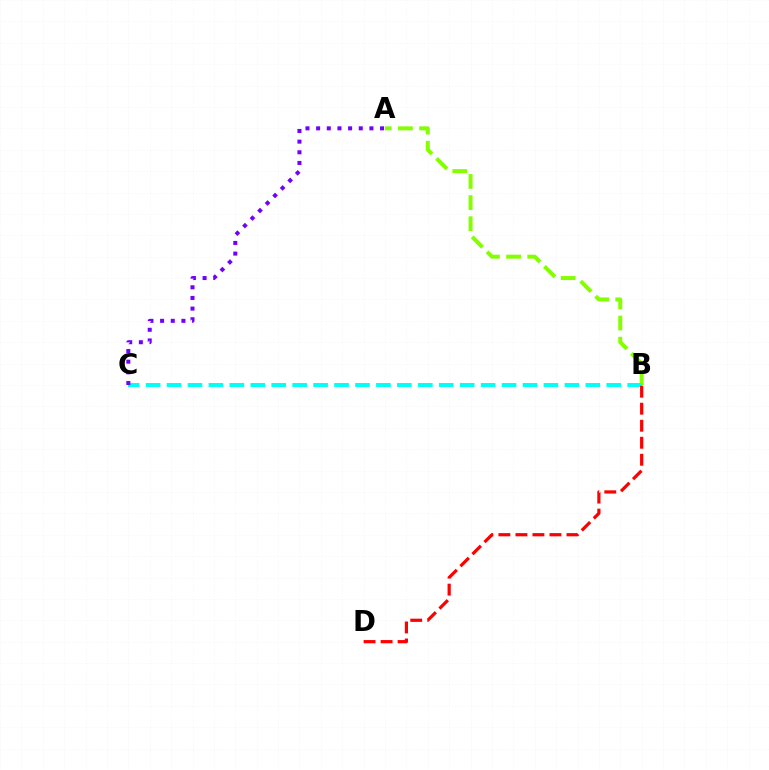{('A', 'B'): [{'color': '#84ff00', 'line_style': 'dashed', 'thickness': 2.87}], ('B', 'C'): [{'color': '#00fff6', 'line_style': 'dashed', 'thickness': 2.84}], ('A', 'C'): [{'color': '#7200ff', 'line_style': 'dotted', 'thickness': 2.9}], ('B', 'D'): [{'color': '#ff0000', 'line_style': 'dashed', 'thickness': 2.31}]}